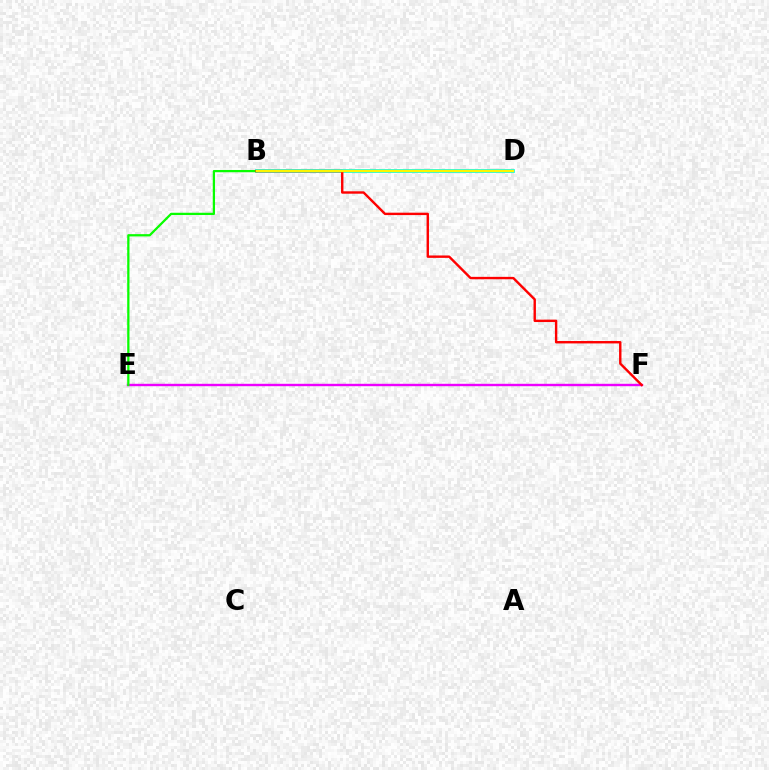{('B', 'D'): [{'color': '#0010ff', 'line_style': 'solid', 'thickness': 1.67}, {'color': '#00fff6', 'line_style': 'solid', 'thickness': 2.68}, {'color': '#fcf500', 'line_style': 'solid', 'thickness': 1.73}], ('E', 'F'): [{'color': '#ee00ff', 'line_style': 'solid', 'thickness': 1.73}], ('B', 'E'): [{'color': '#08ff00', 'line_style': 'solid', 'thickness': 1.63}], ('B', 'F'): [{'color': '#ff0000', 'line_style': 'solid', 'thickness': 1.73}]}